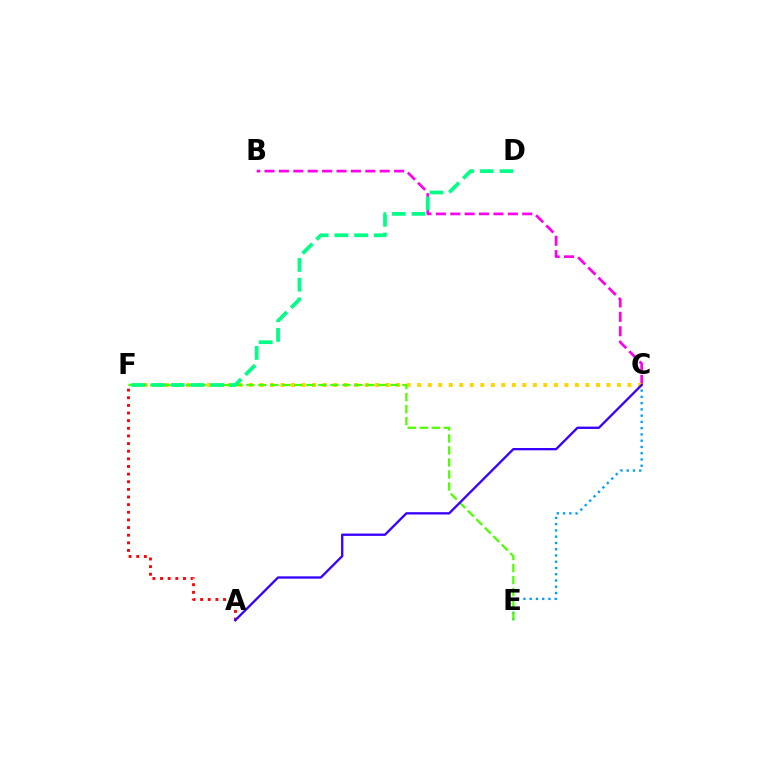{('B', 'C'): [{'color': '#ff00ed', 'line_style': 'dashed', 'thickness': 1.96}], ('C', 'E'): [{'color': '#009eff', 'line_style': 'dotted', 'thickness': 1.7}], ('A', 'F'): [{'color': '#ff0000', 'line_style': 'dotted', 'thickness': 2.07}], ('C', 'F'): [{'color': '#ffd500', 'line_style': 'dotted', 'thickness': 2.86}], ('E', 'F'): [{'color': '#4fff00', 'line_style': 'dashed', 'thickness': 1.63}], ('D', 'F'): [{'color': '#00ff86', 'line_style': 'dashed', 'thickness': 2.68}], ('A', 'C'): [{'color': '#3700ff', 'line_style': 'solid', 'thickness': 1.67}]}